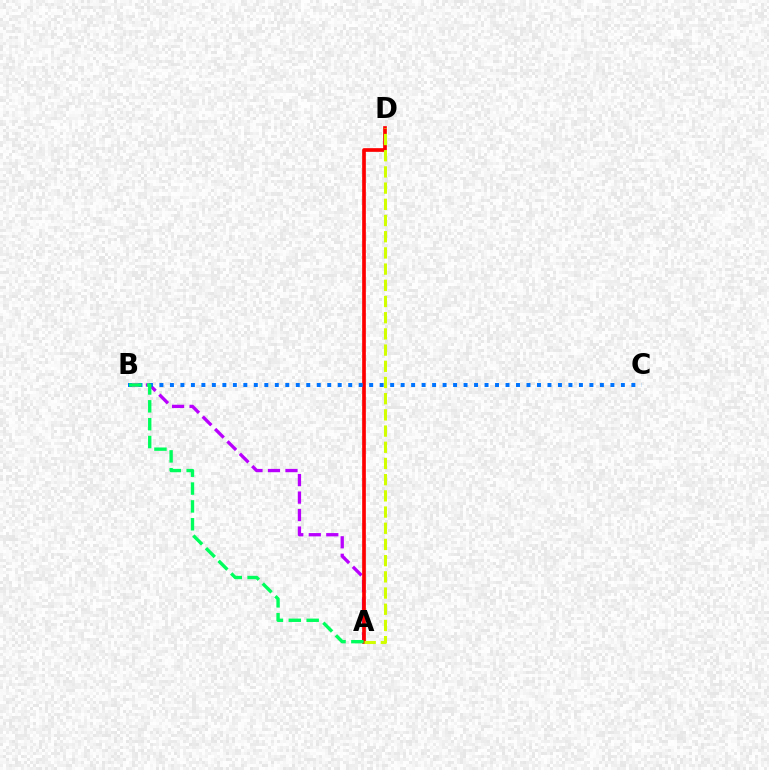{('A', 'B'): [{'color': '#b900ff', 'line_style': 'dashed', 'thickness': 2.38}, {'color': '#00ff5c', 'line_style': 'dashed', 'thickness': 2.43}], ('A', 'D'): [{'color': '#ff0000', 'line_style': 'solid', 'thickness': 2.66}, {'color': '#d1ff00', 'line_style': 'dashed', 'thickness': 2.2}], ('B', 'C'): [{'color': '#0074ff', 'line_style': 'dotted', 'thickness': 2.85}]}